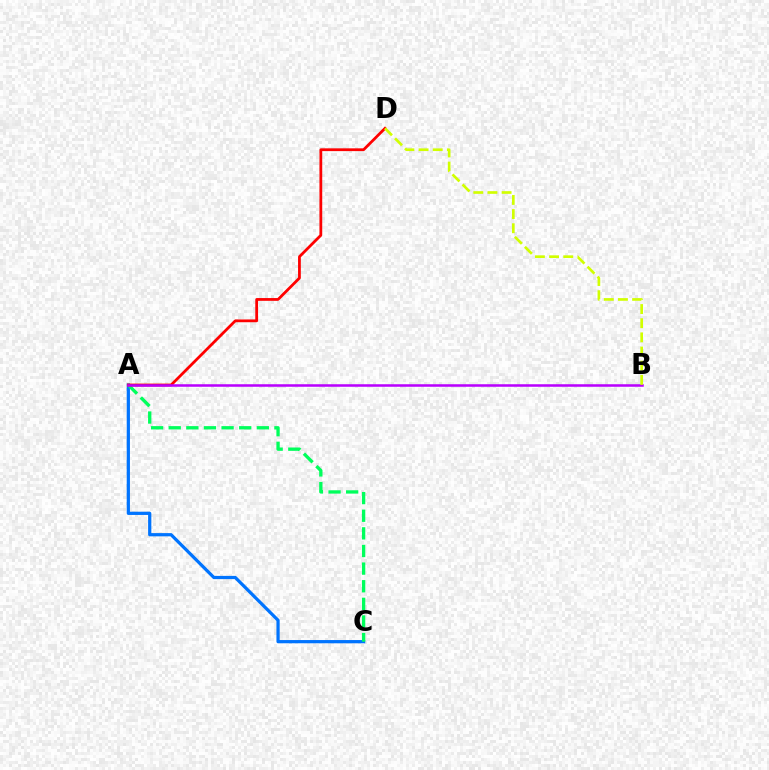{('A', 'C'): [{'color': '#0074ff', 'line_style': 'solid', 'thickness': 2.33}, {'color': '#00ff5c', 'line_style': 'dashed', 'thickness': 2.39}], ('A', 'D'): [{'color': '#ff0000', 'line_style': 'solid', 'thickness': 2.0}], ('A', 'B'): [{'color': '#b900ff', 'line_style': 'solid', 'thickness': 1.82}], ('B', 'D'): [{'color': '#d1ff00', 'line_style': 'dashed', 'thickness': 1.92}]}